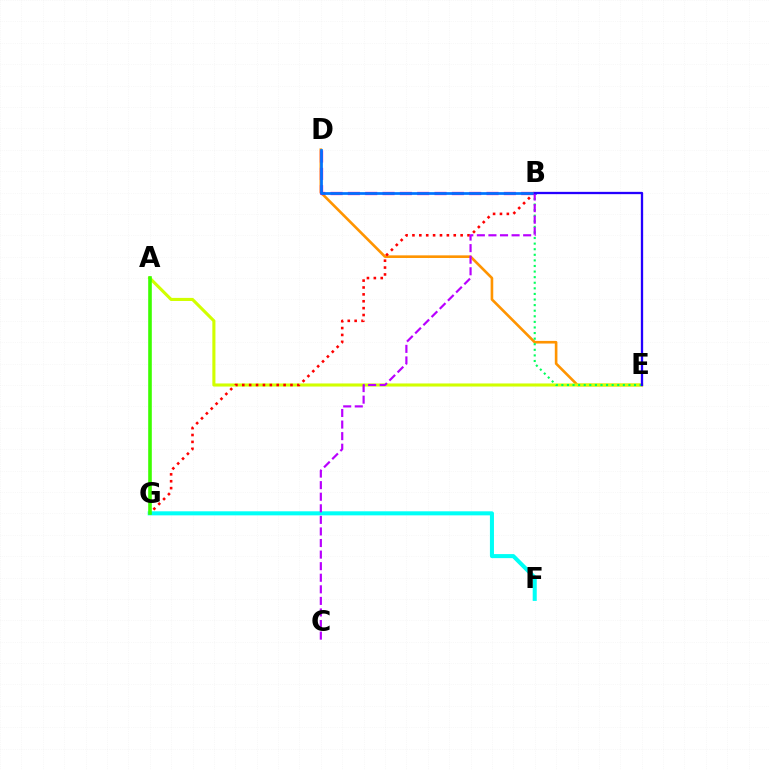{('F', 'G'): [{'color': '#00fff6', 'line_style': 'solid', 'thickness': 2.91}], ('D', 'E'): [{'color': '#ff9400', 'line_style': 'solid', 'thickness': 1.89}], ('A', 'E'): [{'color': '#d1ff00', 'line_style': 'solid', 'thickness': 2.23}], ('B', 'E'): [{'color': '#00ff5c', 'line_style': 'dotted', 'thickness': 1.52}, {'color': '#2500ff', 'line_style': 'solid', 'thickness': 1.66}], ('B', 'D'): [{'color': '#ff00ac', 'line_style': 'dashed', 'thickness': 2.35}, {'color': '#0074ff', 'line_style': 'solid', 'thickness': 1.96}], ('B', 'G'): [{'color': '#ff0000', 'line_style': 'dotted', 'thickness': 1.87}], ('A', 'G'): [{'color': '#3dff00', 'line_style': 'solid', 'thickness': 2.6}], ('B', 'C'): [{'color': '#b900ff', 'line_style': 'dashed', 'thickness': 1.57}]}